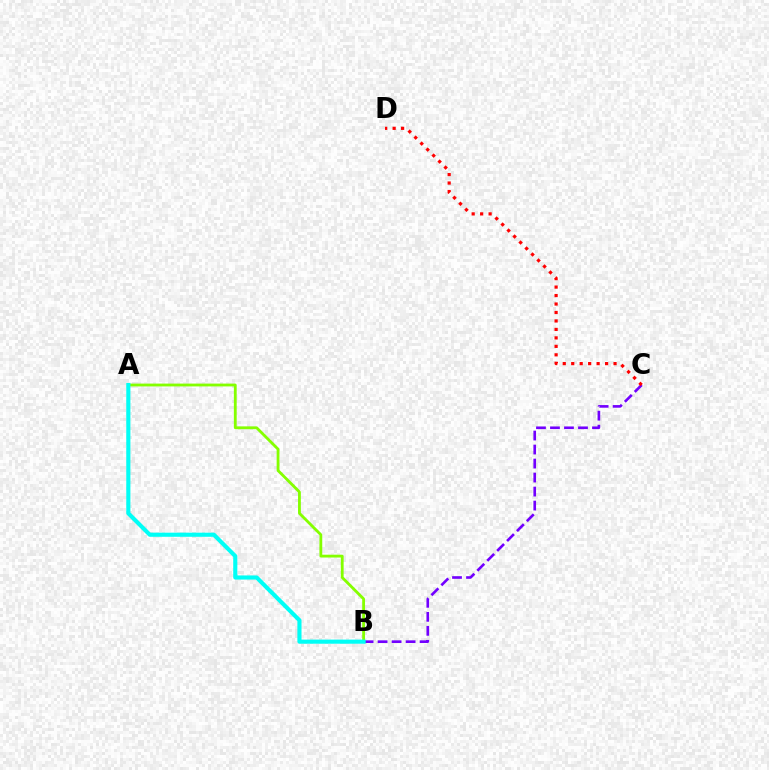{('B', 'C'): [{'color': '#7200ff', 'line_style': 'dashed', 'thickness': 1.9}], ('A', 'B'): [{'color': '#84ff00', 'line_style': 'solid', 'thickness': 2.03}, {'color': '#00fff6', 'line_style': 'solid', 'thickness': 2.97}], ('C', 'D'): [{'color': '#ff0000', 'line_style': 'dotted', 'thickness': 2.3}]}